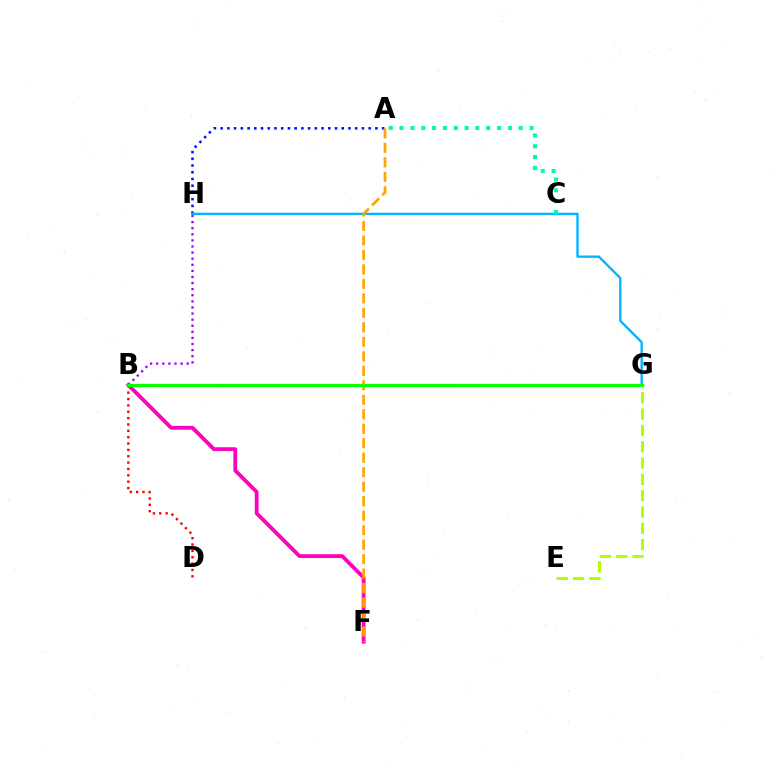{('E', 'G'): [{'color': '#b3ff00', 'line_style': 'dashed', 'thickness': 2.22}], ('A', 'H'): [{'color': '#0010ff', 'line_style': 'dotted', 'thickness': 1.83}], ('B', 'H'): [{'color': '#9b00ff', 'line_style': 'dotted', 'thickness': 1.66}], ('B', 'F'): [{'color': '#ff00bd', 'line_style': 'solid', 'thickness': 2.74}], ('G', 'H'): [{'color': '#00b5ff', 'line_style': 'solid', 'thickness': 1.7}], ('A', 'C'): [{'color': '#00ff9d', 'line_style': 'dotted', 'thickness': 2.94}], ('A', 'F'): [{'color': '#ffa500', 'line_style': 'dashed', 'thickness': 1.97}], ('B', 'D'): [{'color': '#ff0000', 'line_style': 'dotted', 'thickness': 1.73}], ('B', 'G'): [{'color': '#08ff00', 'line_style': 'solid', 'thickness': 2.35}]}